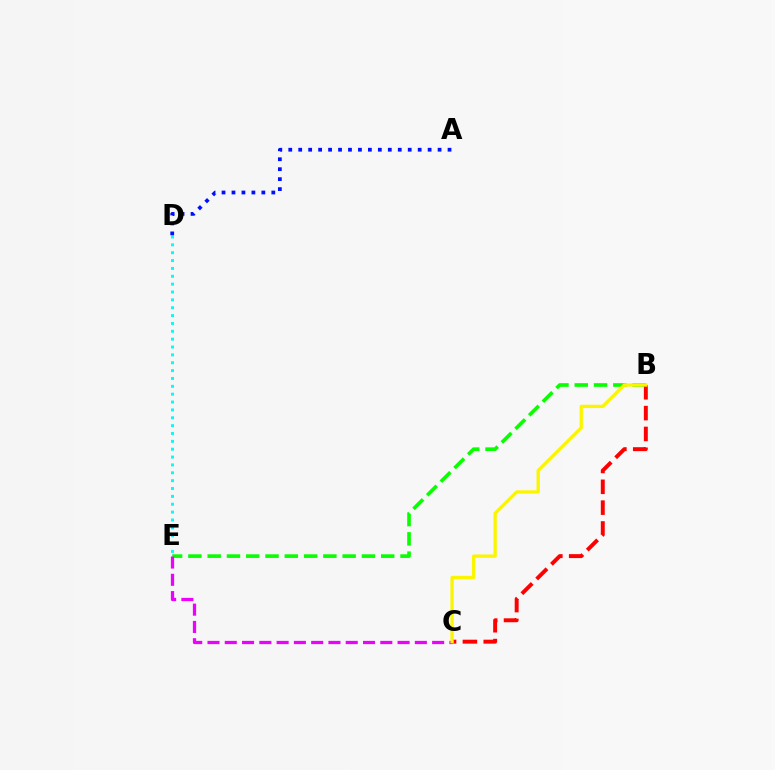{('D', 'E'): [{'color': '#00fff6', 'line_style': 'dotted', 'thickness': 2.14}], ('B', 'E'): [{'color': '#08ff00', 'line_style': 'dashed', 'thickness': 2.62}], ('B', 'C'): [{'color': '#ff0000', 'line_style': 'dashed', 'thickness': 2.83}, {'color': '#fcf500', 'line_style': 'solid', 'thickness': 2.38}], ('C', 'E'): [{'color': '#ee00ff', 'line_style': 'dashed', 'thickness': 2.35}], ('A', 'D'): [{'color': '#0010ff', 'line_style': 'dotted', 'thickness': 2.7}]}